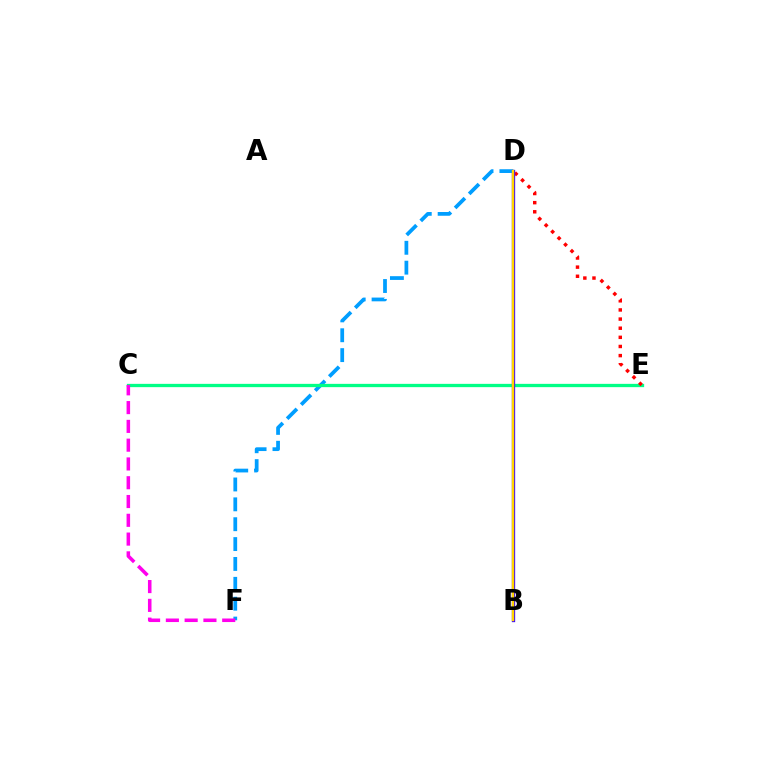{('D', 'F'): [{'color': '#009eff', 'line_style': 'dashed', 'thickness': 2.7}], ('C', 'E'): [{'color': '#00ff86', 'line_style': 'solid', 'thickness': 2.37}], ('C', 'F'): [{'color': '#ff00ed', 'line_style': 'dashed', 'thickness': 2.55}], ('D', 'E'): [{'color': '#ff0000', 'line_style': 'dotted', 'thickness': 2.48}], ('B', 'D'): [{'color': '#4fff00', 'line_style': 'solid', 'thickness': 1.81}, {'color': '#3700ff', 'line_style': 'solid', 'thickness': 2.38}, {'color': '#ffd500', 'line_style': 'solid', 'thickness': 1.74}]}